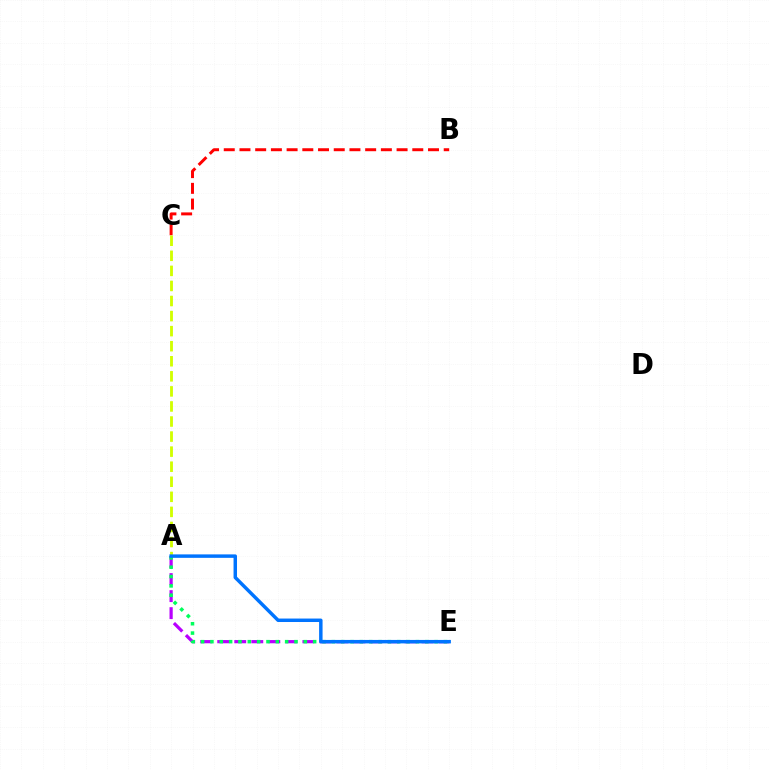{('B', 'C'): [{'color': '#ff0000', 'line_style': 'dashed', 'thickness': 2.13}], ('A', 'E'): [{'color': '#b900ff', 'line_style': 'dashed', 'thickness': 2.31}, {'color': '#00ff5c', 'line_style': 'dotted', 'thickness': 2.54}, {'color': '#0074ff', 'line_style': 'solid', 'thickness': 2.49}], ('A', 'C'): [{'color': '#d1ff00', 'line_style': 'dashed', 'thickness': 2.05}]}